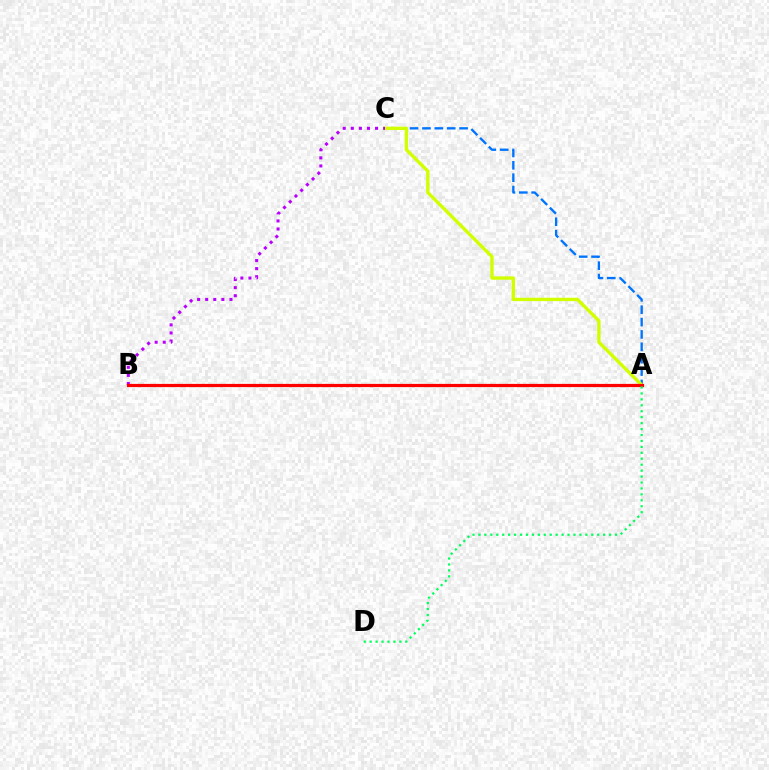{('A', 'C'): [{'color': '#0074ff', 'line_style': 'dashed', 'thickness': 1.68}, {'color': '#d1ff00', 'line_style': 'solid', 'thickness': 2.42}], ('B', 'C'): [{'color': '#b900ff', 'line_style': 'dotted', 'thickness': 2.19}], ('A', 'B'): [{'color': '#ff0000', 'line_style': 'solid', 'thickness': 2.31}], ('A', 'D'): [{'color': '#00ff5c', 'line_style': 'dotted', 'thickness': 1.61}]}